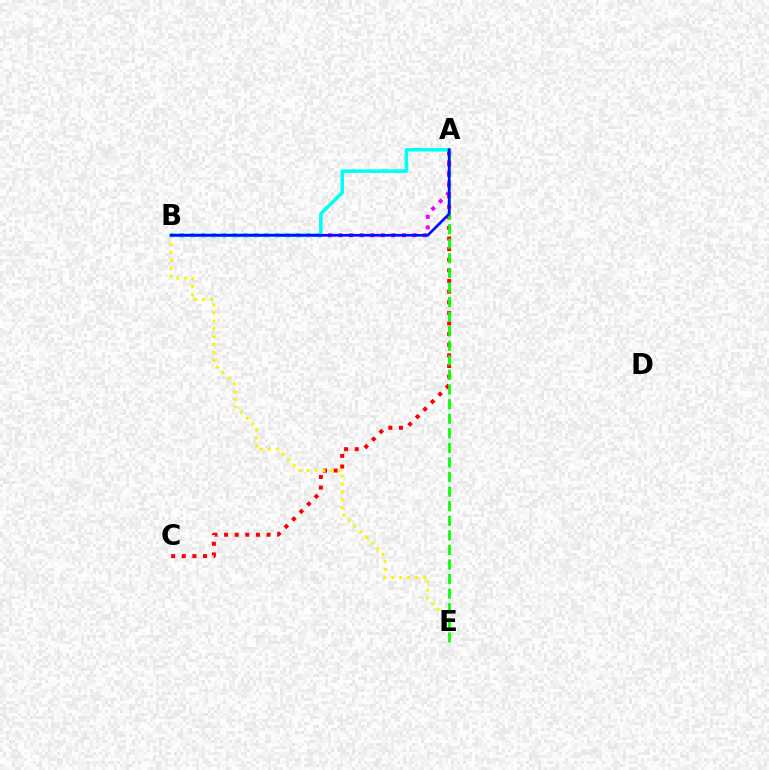{('A', 'B'): [{'color': '#ee00ff', 'line_style': 'dotted', 'thickness': 2.87}, {'color': '#00fff6', 'line_style': 'solid', 'thickness': 2.56}, {'color': '#0010ff', 'line_style': 'solid', 'thickness': 1.96}], ('A', 'C'): [{'color': '#ff0000', 'line_style': 'dotted', 'thickness': 2.89}], ('B', 'E'): [{'color': '#fcf500', 'line_style': 'dotted', 'thickness': 2.15}], ('A', 'E'): [{'color': '#08ff00', 'line_style': 'dashed', 'thickness': 1.98}]}